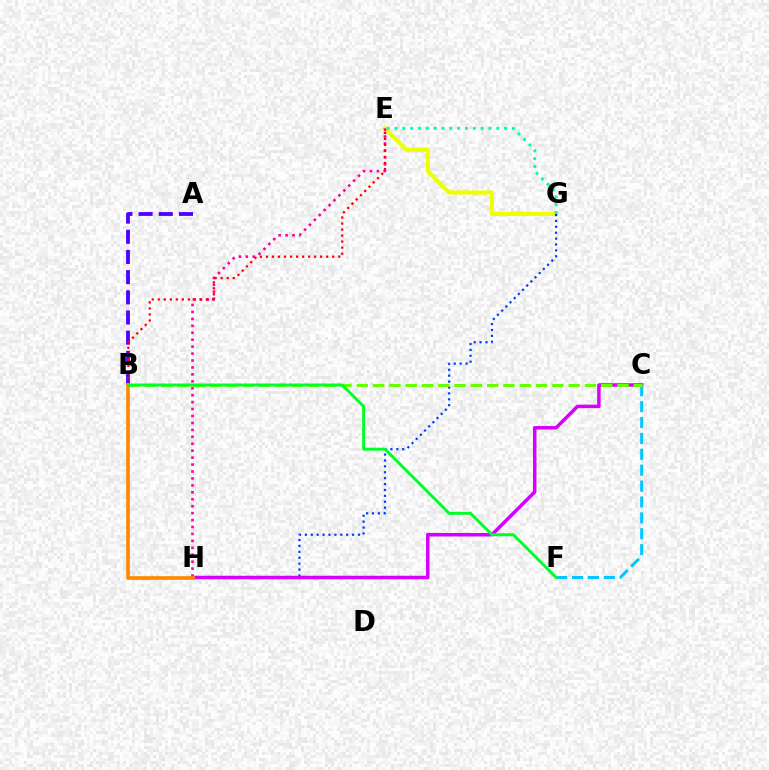{('E', 'G'): [{'color': '#eeff00', 'line_style': 'solid', 'thickness': 3.0}, {'color': '#00ffaf', 'line_style': 'dotted', 'thickness': 2.13}], ('A', 'B'): [{'color': '#4f00ff', 'line_style': 'dashed', 'thickness': 2.74}], ('G', 'H'): [{'color': '#003fff', 'line_style': 'dotted', 'thickness': 1.6}], ('E', 'H'): [{'color': '#ff00a0', 'line_style': 'dotted', 'thickness': 1.88}], ('C', 'H'): [{'color': '#d600ff', 'line_style': 'solid', 'thickness': 2.51}], ('C', 'F'): [{'color': '#00c7ff', 'line_style': 'dashed', 'thickness': 2.16}], ('B', 'E'): [{'color': '#ff0000', 'line_style': 'dotted', 'thickness': 1.64}], ('B', 'C'): [{'color': '#66ff00', 'line_style': 'dashed', 'thickness': 2.21}], ('B', 'H'): [{'color': '#ff8800', 'line_style': 'solid', 'thickness': 2.63}], ('B', 'F'): [{'color': '#00ff27', 'line_style': 'solid', 'thickness': 2.12}]}